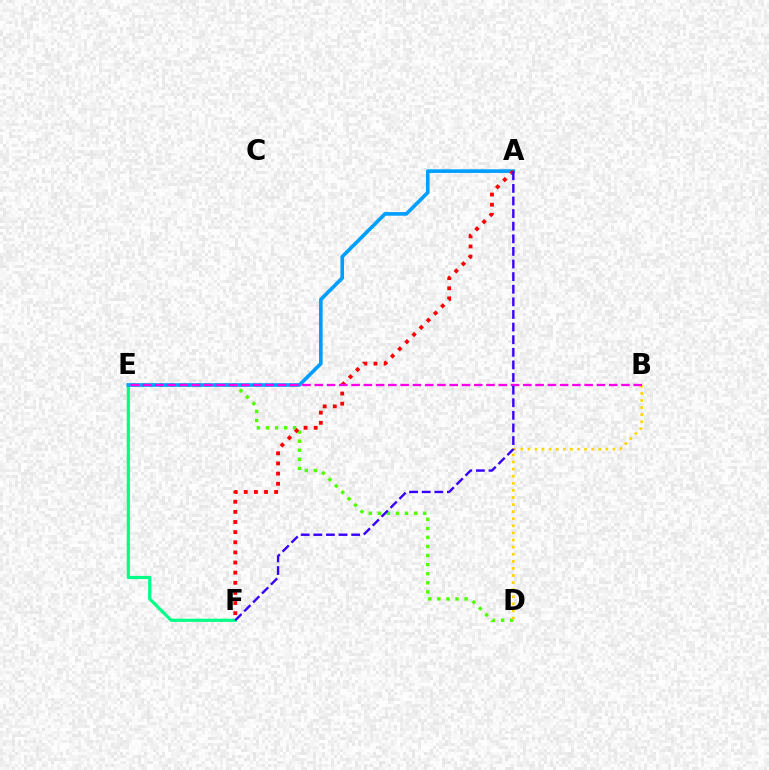{('E', 'F'): [{'color': '#00ff86', 'line_style': 'solid', 'thickness': 2.28}], ('D', 'E'): [{'color': '#4fff00', 'line_style': 'dotted', 'thickness': 2.46}], ('B', 'D'): [{'color': '#ffd500', 'line_style': 'dotted', 'thickness': 1.93}], ('A', 'E'): [{'color': '#009eff', 'line_style': 'solid', 'thickness': 2.61}], ('A', 'F'): [{'color': '#ff0000', 'line_style': 'dotted', 'thickness': 2.75}, {'color': '#3700ff', 'line_style': 'dashed', 'thickness': 1.71}], ('B', 'E'): [{'color': '#ff00ed', 'line_style': 'dashed', 'thickness': 1.67}]}